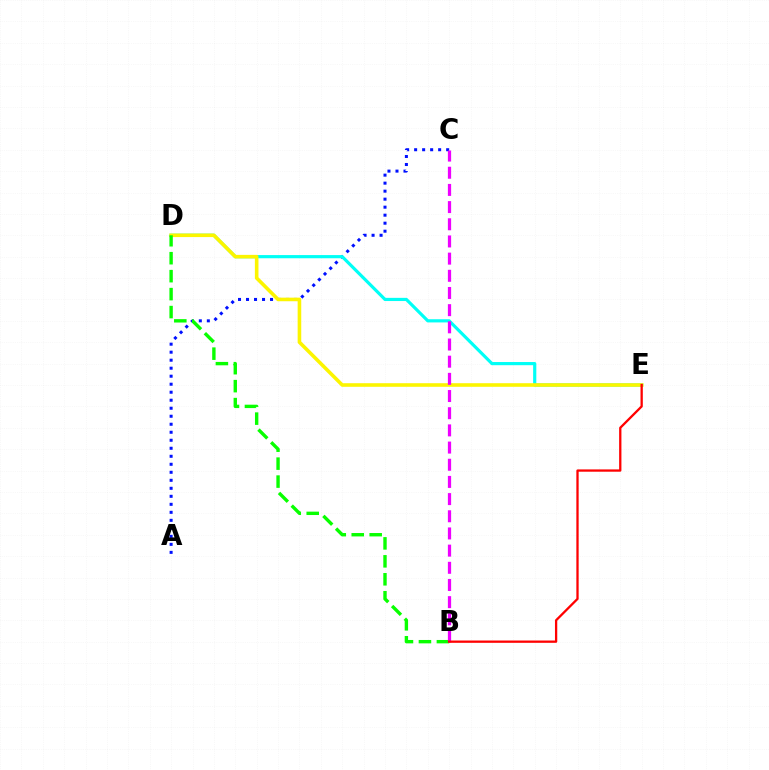{('A', 'C'): [{'color': '#0010ff', 'line_style': 'dotted', 'thickness': 2.18}], ('D', 'E'): [{'color': '#00fff6', 'line_style': 'solid', 'thickness': 2.29}, {'color': '#fcf500', 'line_style': 'solid', 'thickness': 2.59}], ('B', 'D'): [{'color': '#08ff00', 'line_style': 'dashed', 'thickness': 2.44}], ('B', 'C'): [{'color': '#ee00ff', 'line_style': 'dashed', 'thickness': 2.33}], ('B', 'E'): [{'color': '#ff0000', 'line_style': 'solid', 'thickness': 1.65}]}